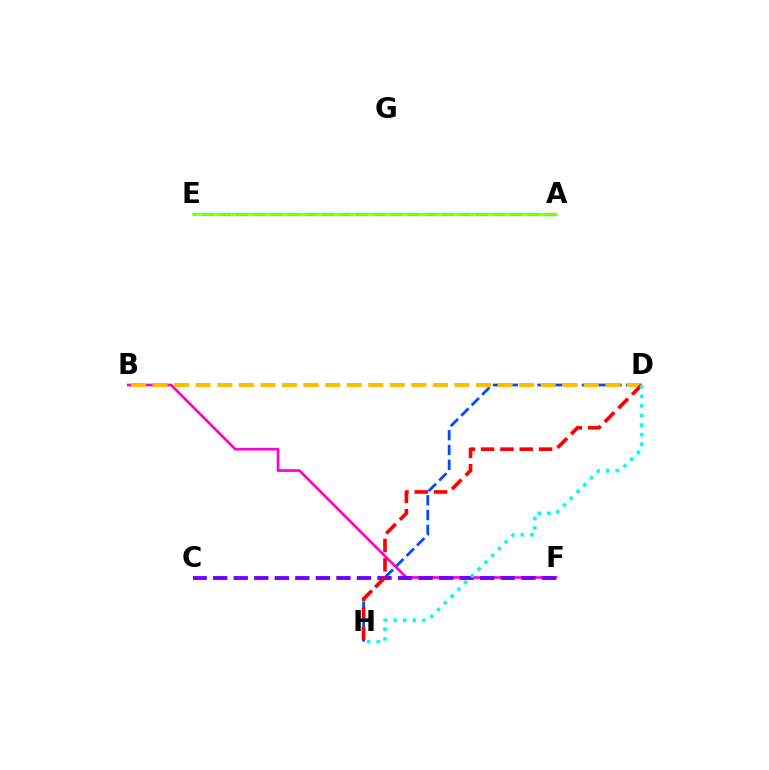{('D', 'H'): [{'color': '#004bff', 'line_style': 'dashed', 'thickness': 2.01}, {'color': '#ff0000', 'line_style': 'dashed', 'thickness': 2.62}, {'color': '#00fff6', 'line_style': 'dotted', 'thickness': 2.6}], ('B', 'F'): [{'color': '#ff00cf', 'line_style': 'solid', 'thickness': 1.94}], ('A', 'E'): [{'color': '#00ff39', 'line_style': 'dashed', 'thickness': 2.33}, {'color': '#84ff00', 'line_style': 'solid', 'thickness': 1.86}], ('B', 'D'): [{'color': '#ffbd00', 'line_style': 'dashed', 'thickness': 2.93}], ('C', 'F'): [{'color': '#7200ff', 'line_style': 'dashed', 'thickness': 2.79}]}